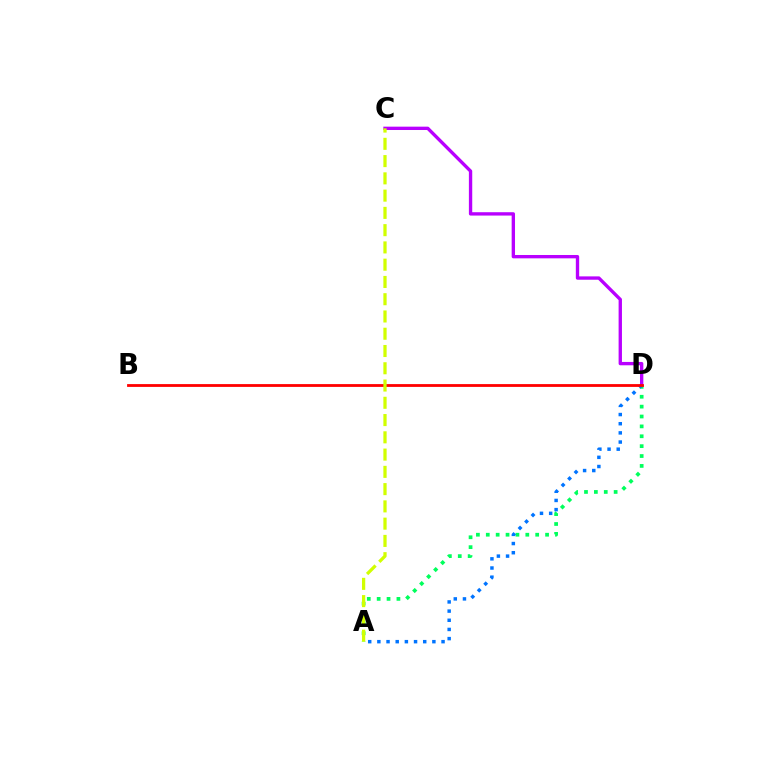{('C', 'D'): [{'color': '#b900ff', 'line_style': 'solid', 'thickness': 2.41}], ('A', 'D'): [{'color': '#00ff5c', 'line_style': 'dotted', 'thickness': 2.68}, {'color': '#0074ff', 'line_style': 'dotted', 'thickness': 2.49}], ('B', 'D'): [{'color': '#ff0000', 'line_style': 'solid', 'thickness': 2.02}], ('A', 'C'): [{'color': '#d1ff00', 'line_style': 'dashed', 'thickness': 2.35}]}